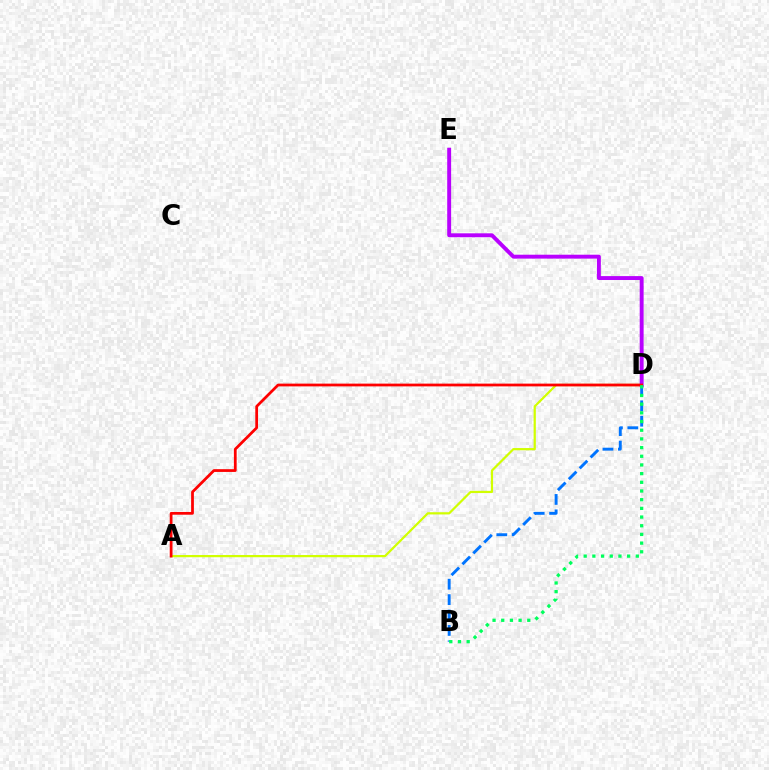{('B', 'D'): [{'color': '#0074ff', 'line_style': 'dashed', 'thickness': 2.09}, {'color': '#00ff5c', 'line_style': 'dotted', 'thickness': 2.36}], ('A', 'D'): [{'color': '#d1ff00', 'line_style': 'solid', 'thickness': 1.6}, {'color': '#ff0000', 'line_style': 'solid', 'thickness': 1.99}], ('D', 'E'): [{'color': '#b900ff', 'line_style': 'solid', 'thickness': 2.82}]}